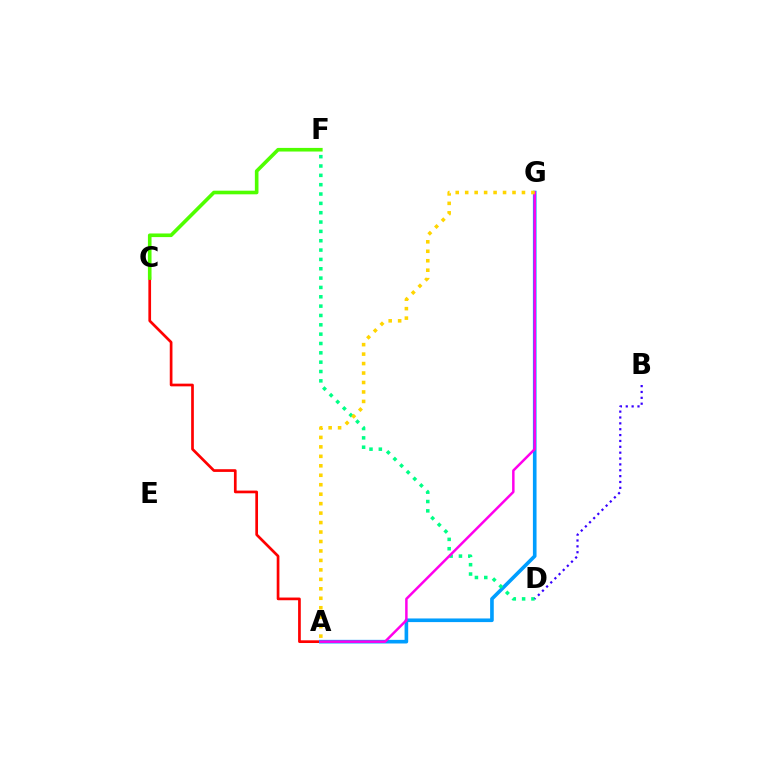{('A', 'C'): [{'color': '#ff0000', 'line_style': 'solid', 'thickness': 1.94}], ('A', 'G'): [{'color': '#009eff', 'line_style': 'solid', 'thickness': 2.62}, {'color': '#ff00ed', 'line_style': 'solid', 'thickness': 1.79}, {'color': '#ffd500', 'line_style': 'dotted', 'thickness': 2.57}], ('D', 'F'): [{'color': '#00ff86', 'line_style': 'dotted', 'thickness': 2.54}], ('B', 'D'): [{'color': '#3700ff', 'line_style': 'dotted', 'thickness': 1.59}], ('C', 'F'): [{'color': '#4fff00', 'line_style': 'solid', 'thickness': 2.61}]}